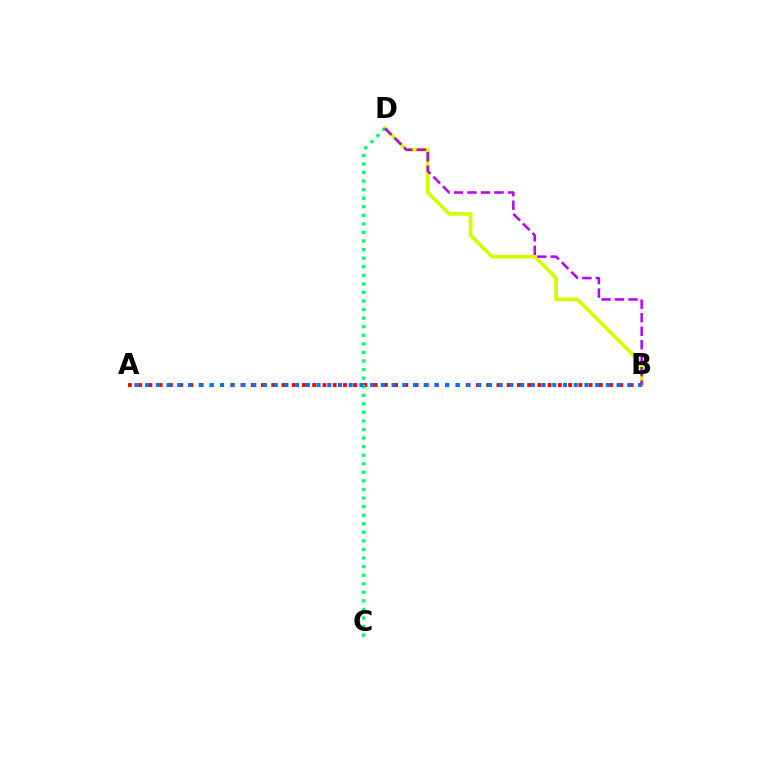{('A', 'B'): [{'color': '#ff0000', 'line_style': 'dotted', 'thickness': 2.78}, {'color': '#0074ff', 'line_style': 'dotted', 'thickness': 2.91}], ('B', 'D'): [{'color': '#d1ff00', 'line_style': 'solid', 'thickness': 2.66}, {'color': '#b900ff', 'line_style': 'dashed', 'thickness': 1.83}], ('C', 'D'): [{'color': '#00ff5c', 'line_style': 'dotted', 'thickness': 2.33}]}